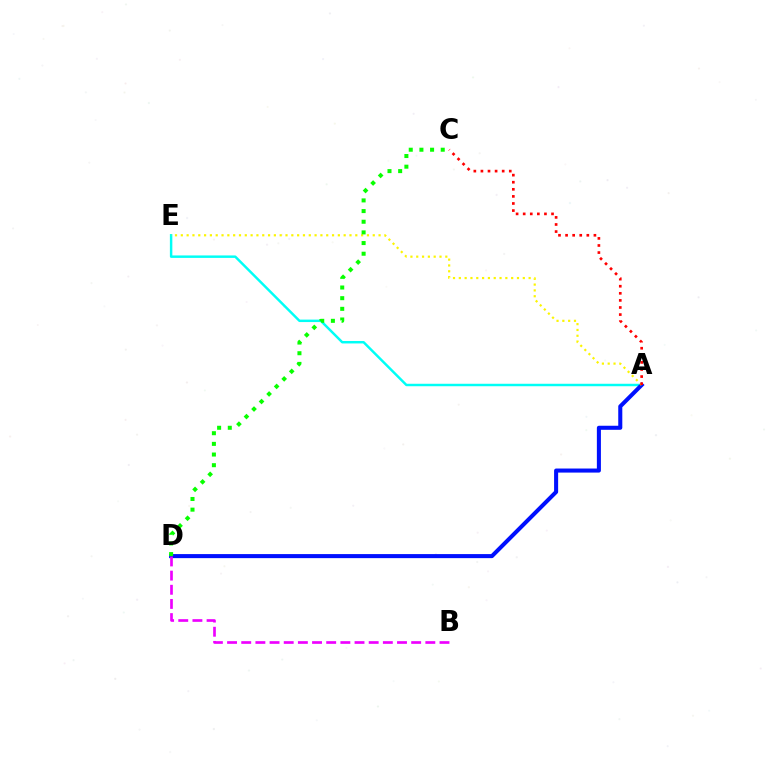{('A', 'E'): [{'color': '#00fff6', 'line_style': 'solid', 'thickness': 1.77}, {'color': '#fcf500', 'line_style': 'dotted', 'thickness': 1.58}], ('A', 'D'): [{'color': '#0010ff', 'line_style': 'solid', 'thickness': 2.92}], ('B', 'D'): [{'color': '#ee00ff', 'line_style': 'dashed', 'thickness': 1.92}], ('A', 'C'): [{'color': '#ff0000', 'line_style': 'dotted', 'thickness': 1.93}], ('C', 'D'): [{'color': '#08ff00', 'line_style': 'dotted', 'thickness': 2.9}]}